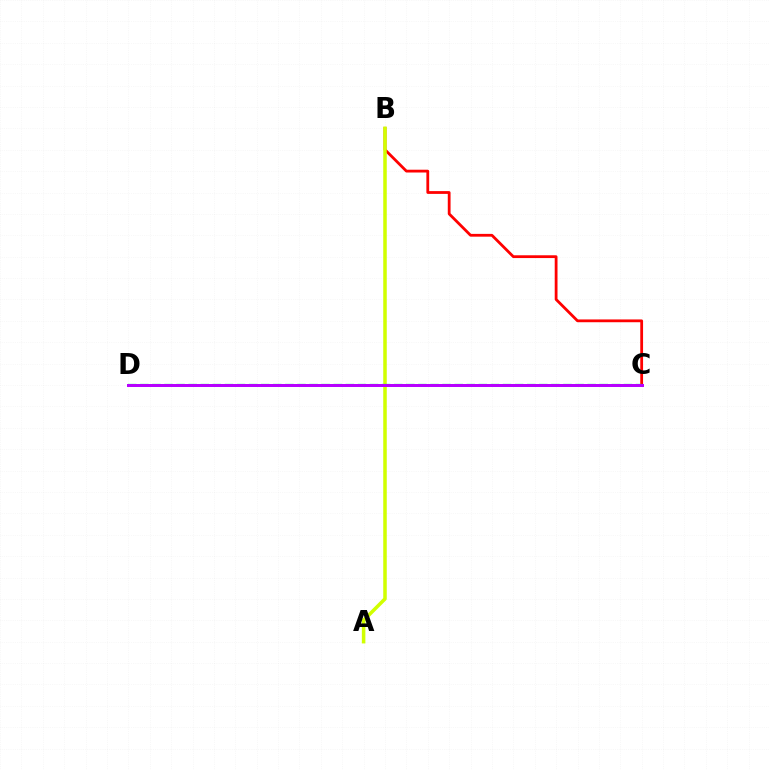{('B', 'C'): [{'color': '#ff0000', 'line_style': 'solid', 'thickness': 2.01}], ('A', 'B'): [{'color': '#d1ff00', 'line_style': 'solid', 'thickness': 2.54}], ('C', 'D'): [{'color': '#0074ff', 'line_style': 'solid', 'thickness': 1.94}, {'color': '#00ff5c', 'line_style': 'dashed', 'thickness': 1.64}, {'color': '#b900ff', 'line_style': 'solid', 'thickness': 2.13}]}